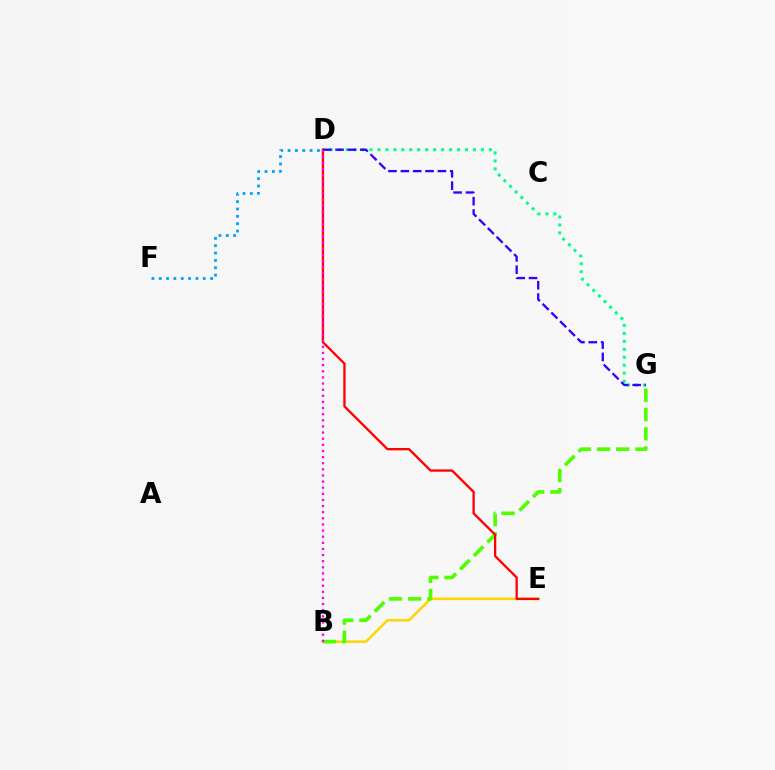{('B', 'E'): [{'color': '#ffd500', 'line_style': 'solid', 'thickness': 1.81}], ('D', 'F'): [{'color': '#009eff', 'line_style': 'dotted', 'thickness': 1.99}], ('B', 'G'): [{'color': '#4fff00', 'line_style': 'dashed', 'thickness': 2.61}], ('D', 'E'): [{'color': '#ff0000', 'line_style': 'solid', 'thickness': 1.66}], ('D', 'G'): [{'color': '#00ff86', 'line_style': 'dotted', 'thickness': 2.16}, {'color': '#3700ff', 'line_style': 'dashed', 'thickness': 1.68}], ('B', 'D'): [{'color': '#ff00ed', 'line_style': 'dotted', 'thickness': 1.66}]}